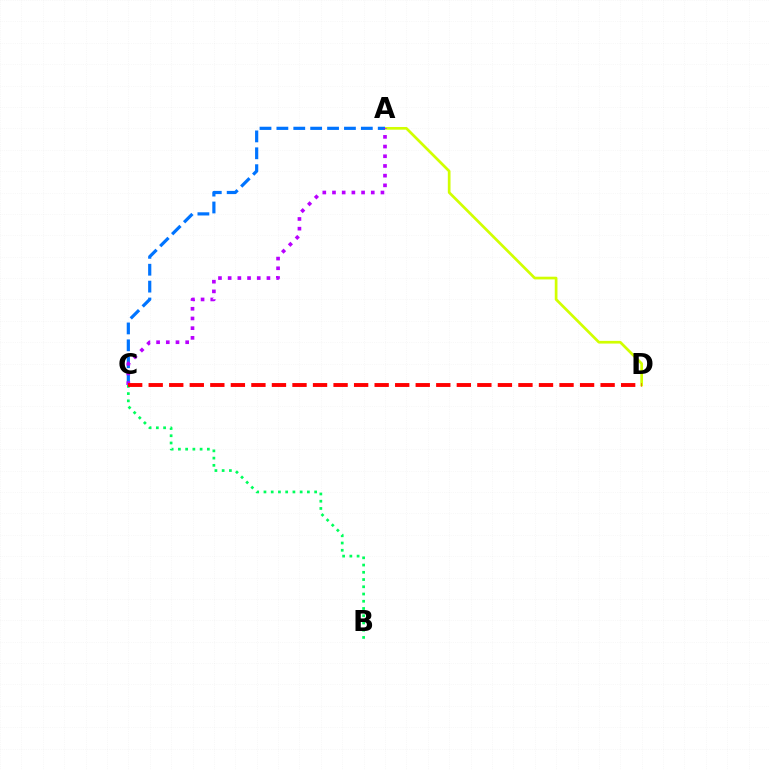{('A', 'D'): [{'color': '#d1ff00', 'line_style': 'solid', 'thickness': 1.95}], ('A', 'C'): [{'color': '#0074ff', 'line_style': 'dashed', 'thickness': 2.29}, {'color': '#b900ff', 'line_style': 'dotted', 'thickness': 2.63}], ('B', 'C'): [{'color': '#00ff5c', 'line_style': 'dotted', 'thickness': 1.97}], ('C', 'D'): [{'color': '#ff0000', 'line_style': 'dashed', 'thickness': 2.79}]}